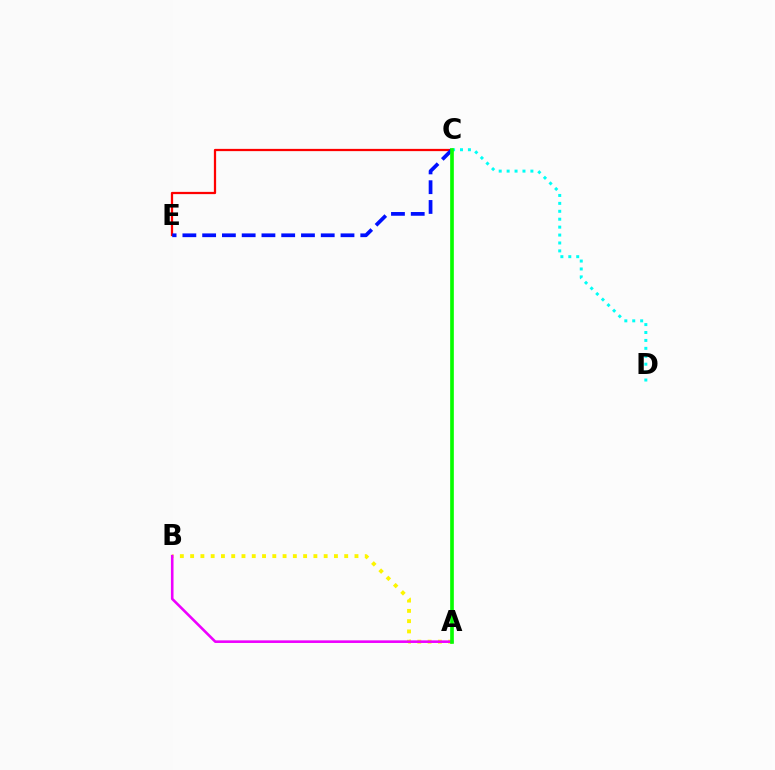{('C', 'D'): [{'color': '#00fff6', 'line_style': 'dotted', 'thickness': 2.15}], ('A', 'B'): [{'color': '#fcf500', 'line_style': 'dotted', 'thickness': 2.79}, {'color': '#ee00ff', 'line_style': 'solid', 'thickness': 1.87}], ('C', 'E'): [{'color': '#ff0000', 'line_style': 'solid', 'thickness': 1.62}, {'color': '#0010ff', 'line_style': 'dashed', 'thickness': 2.68}], ('A', 'C'): [{'color': '#08ff00', 'line_style': 'solid', 'thickness': 2.64}]}